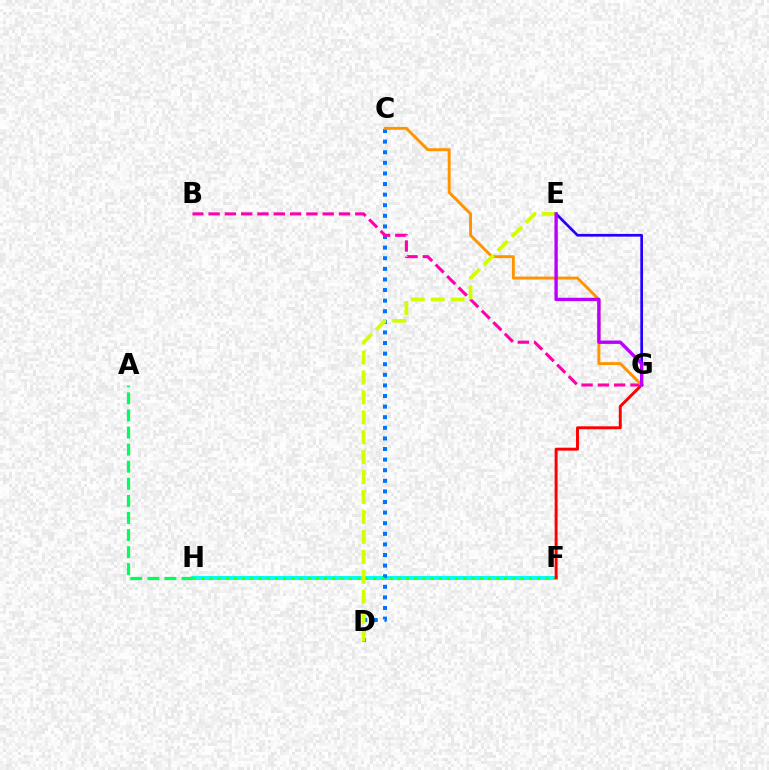{('F', 'H'): [{'color': '#00fff6', 'line_style': 'solid', 'thickness': 2.86}, {'color': '#3dff00', 'line_style': 'dotted', 'thickness': 2.23}], ('C', 'D'): [{'color': '#0074ff', 'line_style': 'dotted', 'thickness': 2.88}], ('B', 'G'): [{'color': '#ff00ac', 'line_style': 'dashed', 'thickness': 2.21}], ('E', 'G'): [{'color': '#2500ff', 'line_style': 'solid', 'thickness': 1.96}, {'color': '#b900ff', 'line_style': 'solid', 'thickness': 2.42}], ('F', 'G'): [{'color': '#ff0000', 'line_style': 'solid', 'thickness': 2.12}], ('A', 'H'): [{'color': '#00ff5c', 'line_style': 'dashed', 'thickness': 2.32}], ('C', 'G'): [{'color': '#ff9400', 'line_style': 'solid', 'thickness': 2.11}], ('D', 'E'): [{'color': '#d1ff00', 'line_style': 'dashed', 'thickness': 2.71}]}